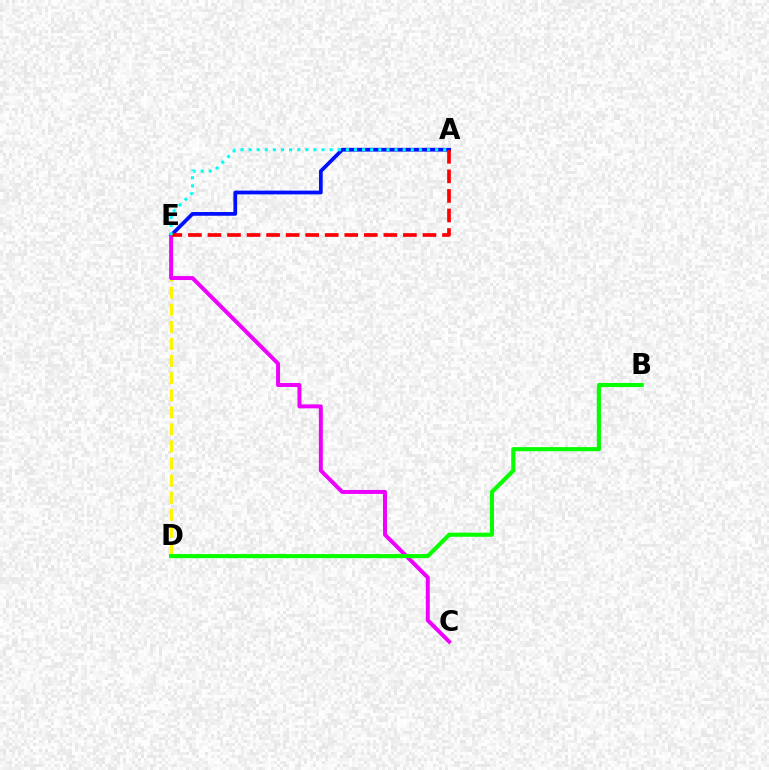{('A', 'E'): [{'color': '#0010ff', 'line_style': 'solid', 'thickness': 2.69}, {'color': '#ff0000', 'line_style': 'dashed', 'thickness': 2.66}, {'color': '#00fff6', 'line_style': 'dotted', 'thickness': 2.2}], ('D', 'E'): [{'color': '#fcf500', 'line_style': 'dashed', 'thickness': 2.32}], ('C', 'E'): [{'color': '#ee00ff', 'line_style': 'solid', 'thickness': 2.86}], ('B', 'D'): [{'color': '#08ff00', 'line_style': 'solid', 'thickness': 2.97}]}